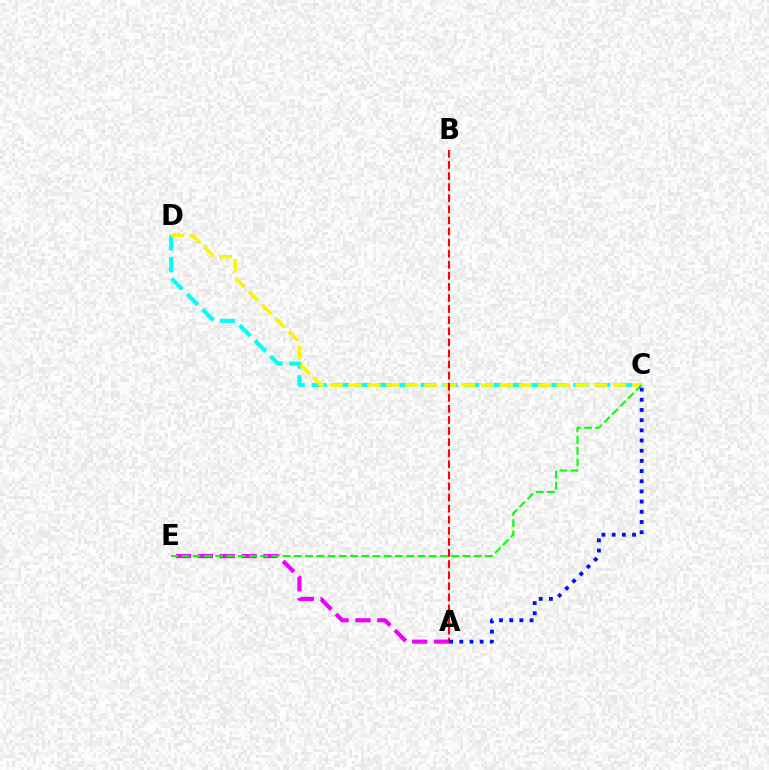{('C', 'D'): [{'color': '#00fff6', 'line_style': 'dashed', 'thickness': 2.96}, {'color': '#fcf500', 'line_style': 'dashed', 'thickness': 2.57}], ('A', 'E'): [{'color': '#ee00ff', 'line_style': 'dashed', 'thickness': 2.97}], ('A', 'B'): [{'color': '#ff0000', 'line_style': 'dashed', 'thickness': 1.51}], ('C', 'E'): [{'color': '#08ff00', 'line_style': 'dashed', 'thickness': 1.53}], ('A', 'C'): [{'color': '#0010ff', 'line_style': 'dotted', 'thickness': 2.77}]}